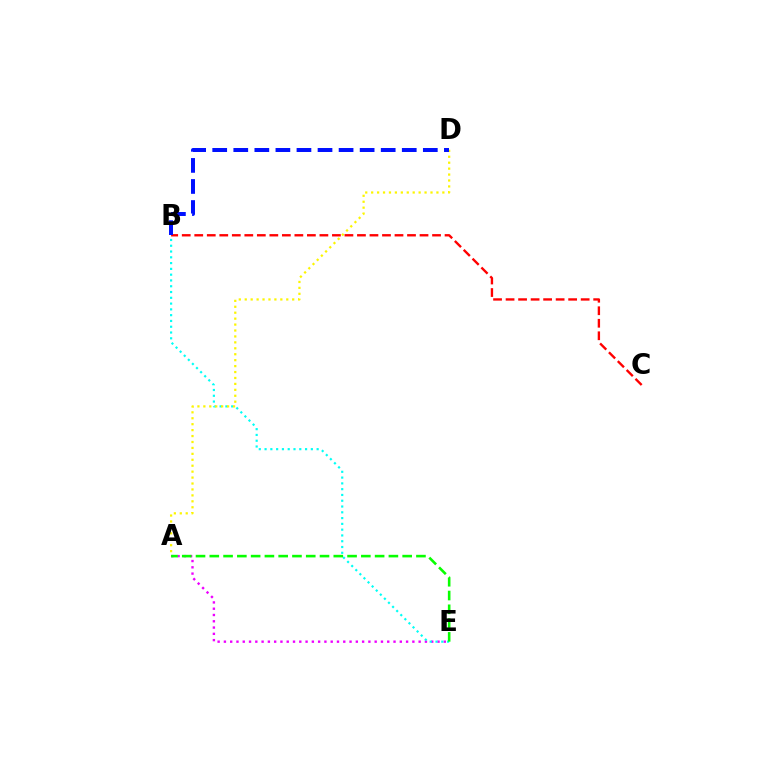{('A', 'E'): [{'color': '#ee00ff', 'line_style': 'dotted', 'thickness': 1.71}, {'color': '#08ff00', 'line_style': 'dashed', 'thickness': 1.87}], ('B', 'E'): [{'color': '#00fff6', 'line_style': 'dotted', 'thickness': 1.57}], ('A', 'D'): [{'color': '#fcf500', 'line_style': 'dotted', 'thickness': 1.61}], ('B', 'C'): [{'color': '#ff0000', 'line_style': 'dashed', 'thickness': 1.7}], ('B', 'D'): [{'color': '#0010ff', 'line_style': 'dashed', 'thickness': 2.86}]}